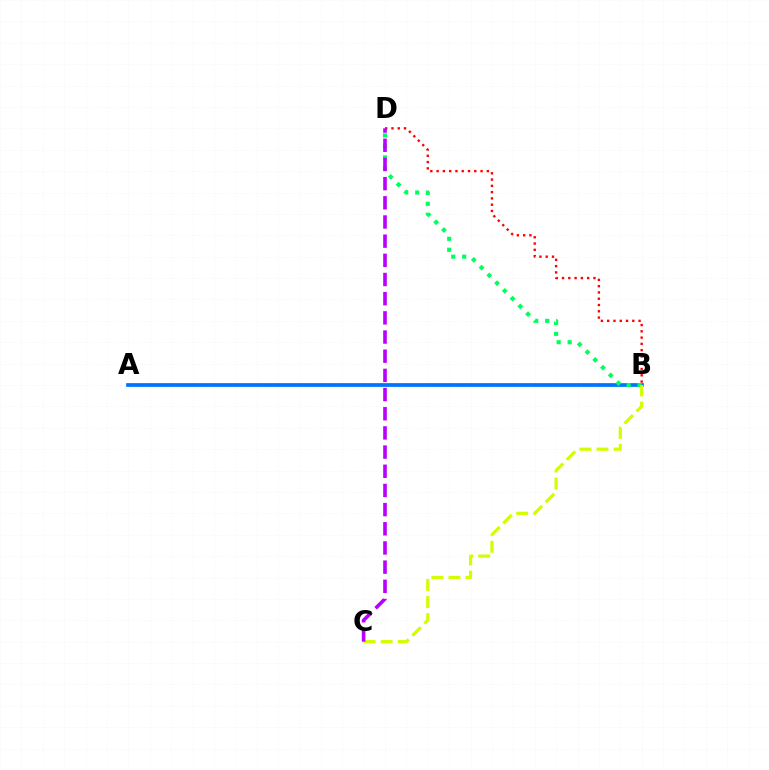{('B', 'D'): [{'color': '#ff0000', 'line_style': 'dotted', 'thickness': 1.71}, {'color': '#00ff5c', 'line_style': 'dotted', 'thickness': 2.98}], ('A', 'B'): [{'color': '#0074ff', 'line_style': 'solid', 'thickness': 2.68}], ('B', 'C'): [{'color': '#d1ff00', 'line_style': 'dashed', 'thickness': 2.32}], ('C', 'D'): [{'color': '#b900ff', 'line_style': 'dashed', 'thickness': 2.6}]}